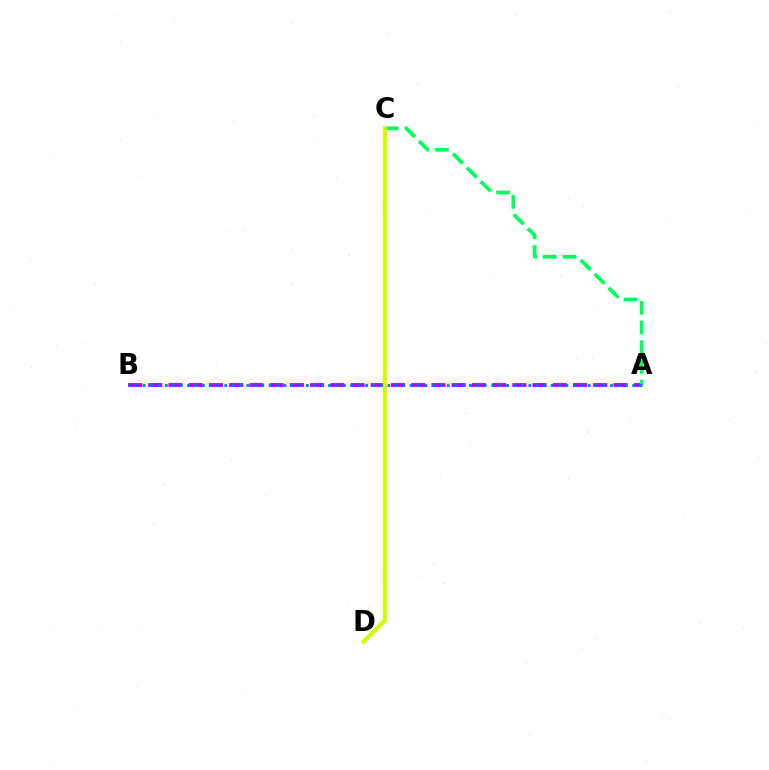{('A', 'B'): [{'color': '#b900ff', 'line_style': 'dashed', 'thickness': 2.75}, {'color': '#0074ff', 'line_style': 'dotted', 'thickness': 2.02}], ('A', 'C'): [{'color': '#00ff5c', 'line_style': 'dashed', 'thickness': 2.67}], ('C', 'D'): [{'color': '#ff0000', 'line_style': 'solid', 'thickness': 2.12}, {'color': '#d1ff00', 'line_style': 'solid', 'thickness': 3.0}]}